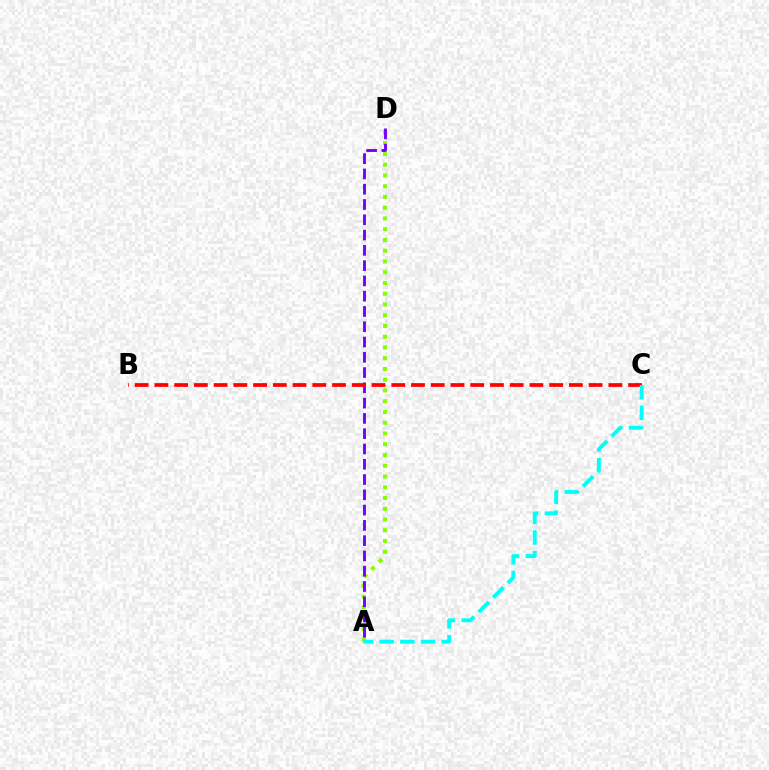{('A', 'D'): [{'color': '#84ff00', 'line_style': 'dotted', 'thickness': 2.92}, {'color': '#7200ff', 'line_style': 'dashed', 'thickness': 2.08}], ('B', 'C'): [{'color': '#ff0000', 'line_style': 'dashed', 'thickness': 2.68}], ('A', 'C'): [{'color': '#00fff6', 'line_style': 'dashed', 'thickness': 2.81}]}